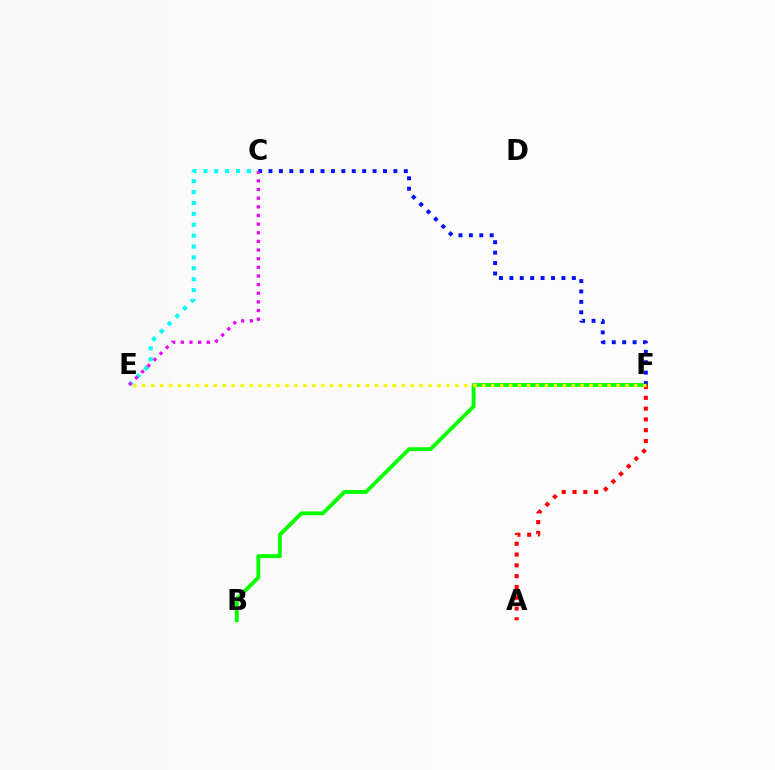{('C', 'E'): [{'color': '#00fff6', 'line_style': 'dotted', 'thickness': 2.96}, {'color': '#ee00ff', 'line_style': 'dotted', 'thickness': 2.35}], ('B', 'F'): [{'color': '#08ff00', 'line_style': 'solid', 'thickness': 2.8}], ('C', 'F'): [{'color': '#0010ff', 'line_style': 'dotted', 'thickness': 2.83}], ('A', 'F'): [{'color': '#ff0000', 'line_style': 'dotted', 'thickness': 2.93}], ('E', 'F'): [{'color': '#fcf500', 'line_style': 'dotted', 'thickness': 2.43}]}